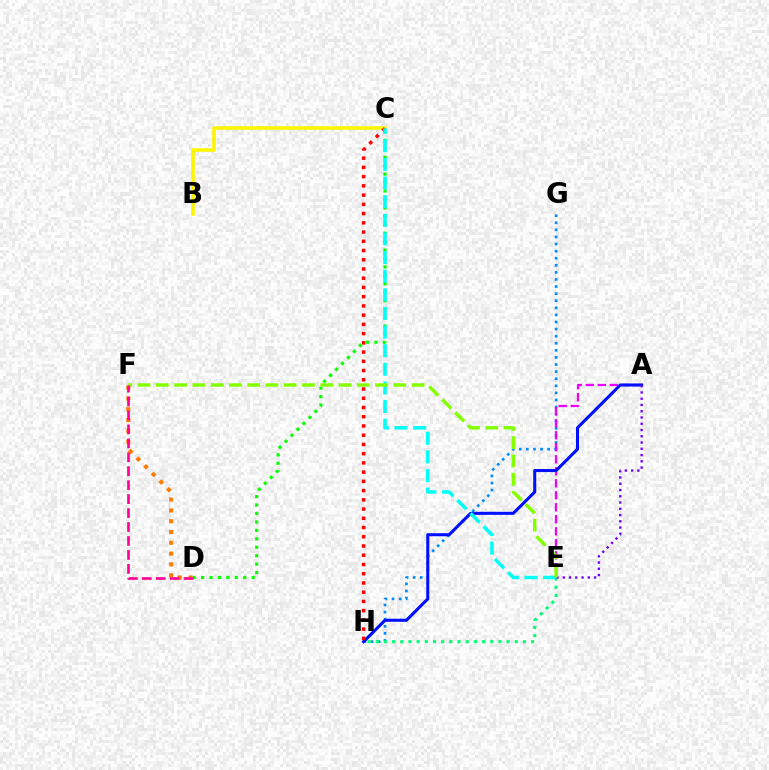{('G', 'H'): [{'color': '#008cff', 'line_style': 'dotted', 'thickness': 1.93}], ('C', 'D'): [{'color': '#08ff00', 'line_style': 'dotted', 'thickness': 2.29}], ('A', 'E'): [{'color': '#ee00ff', 'line_style': 'dashed', 'thickness': 1.63}, {'color': '#7200ff', 'line_style': 'dotted', 'thickness': 1.7}], ('B', 'C'): [{'color': '#fcf500', 'line_style': 'solid', 'thickness': 2.56}], ('E', 'H'): [{'color': '#00ff74', 'line_style': 'dotted', 'thickness': 2.22}], ('A', 'H'): [{'color': '#0010ff', 'line_style': 'solid', 'thickness': 2.2}], ('C', 'H'): [{'color': '#ff0000', 'line_style': 'dotted', 'thickness': 2.51}], ('C', 'E'): [{'color': '#00fff6', 'line_style': 'dashed', 'thickness': 2.53}], ('E', 'F'): [{'color': '#84ff00', 'line_style': 'dashed', 'thickness': 2.48}], ('D', 'F'): [{'color': '#ff7c00', 'line_style': 'dotted', 'thickness': 2.94}, {'color': '#ff0094', 'line_style': 'dashed', 'thickness': 1.89}]}